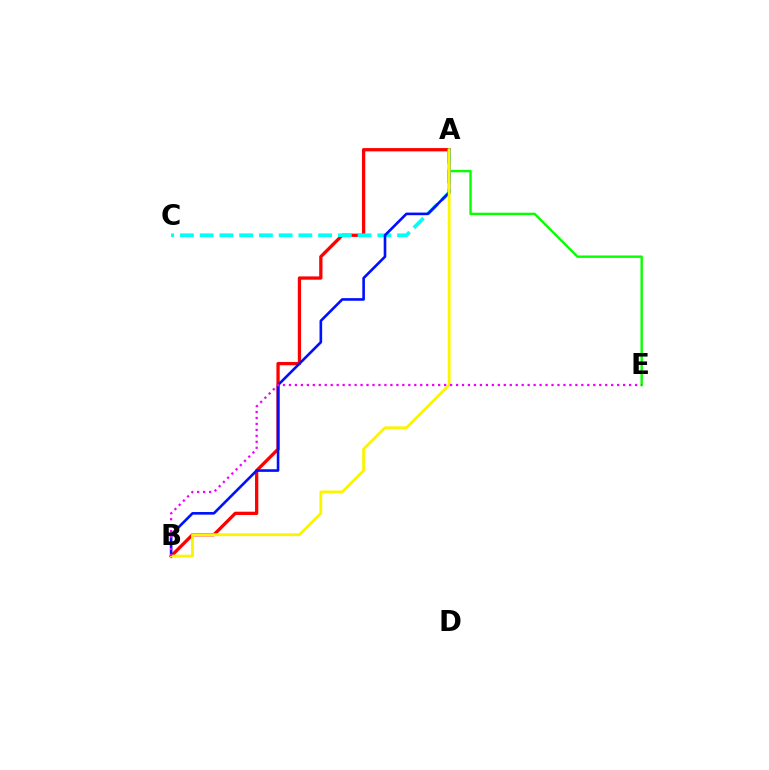{('A', 'B'): [{'color': '#ff0000', 'line_style': 'solid', 'thickness': 2.36}, {'color': '#0010ff', 'line_style': 'solid', 'thickness': 1.89}, {'color': '#fcf500', 'line_style': 'solid', 'thickness': 2.05}], ('A', 'E'): [{'color': '#08ff00', 'line_style': 'solid', 'thickness': 1.73}], ('A', 'C'): [{'color': '#00fff6', 'line_style': 'dashed', 'thickness': 2.68}], ('B', 'E'): [{'color': '#ee00ff', 'line_style': 'dotted', 'thickness': 1.62}]}